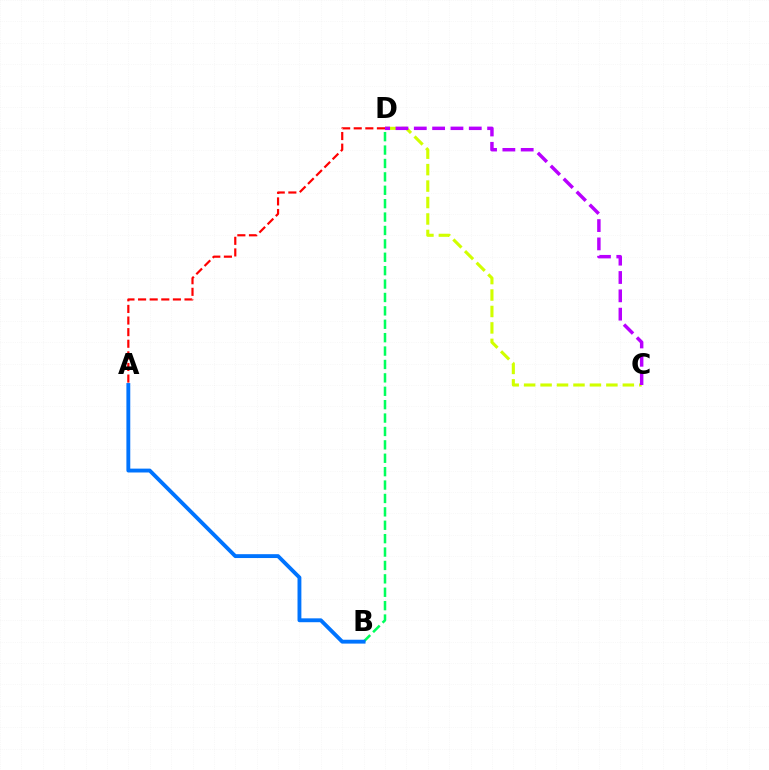{('B', 'D'): [{'color': '#00ff5c', 'line_style': 'dashed', 'thickness': 1.82}], ('C', 'D'): [{'color': '#d1ff00', 'line_style': 'dashed', 'thickness': 2.23}, {'color': '#b900ff', 'line_style': 'dashed', 'thickness': 2.49}], ('A', 'B'): [{'color': '#0074ff', 'line_style': 'solid', 'thickness': 2.78}], ('A', 'D'): [{'color': '#ff0000', 'line_style': 'dashed', 'thickness': 1.58}]}